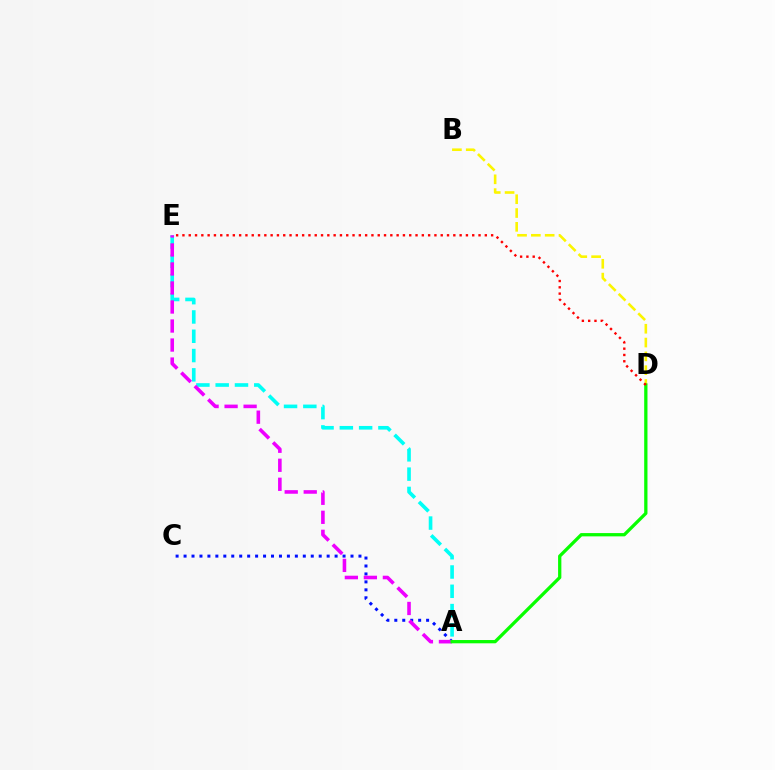{('B', 'D'): [{'color': '#fcf500', 'line_style': 'dashed', 'thickness': 1.88}], ('A', 'C'): [{'color': '#0010ff', 'line_style': 'dotted', 'thickness': 2.16}], ('A', 'E'): [{'color': '#00fff6', 'line_style': 'dashed', 'thickness': 2.62}, {'color': '#ee00ff', 'line_style': 'dashed', 'thickness': 2.58}], ('A', 'D'): [{'color': '#08ff00', 'line_style': 'solid', 'thickness': 2.36}], ('D', 'E'): [{'color': '#ff0000', 'line_style': 'dotted', 'thickness': 1.71}]}